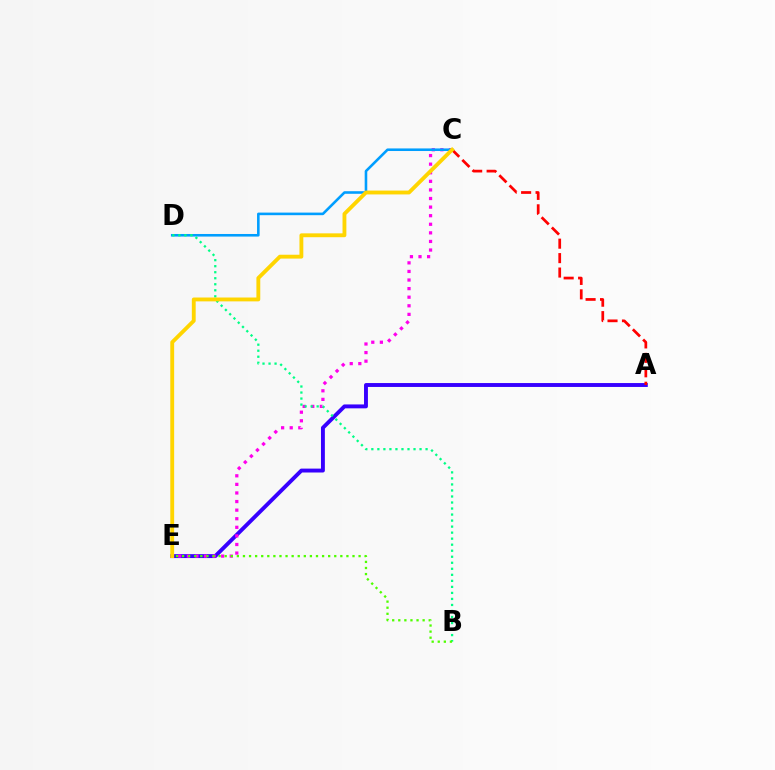{('A', 'E'): [{'color': '#3700ff', 'line_style': 'solid', 'thickness': 2.81}], ('C', 'E'): [{'color': '#ff00ed', 'line_style': 'dotted', 'thickness': 2.33}, {'color': '#ffd500', 'line_style': 'solid', 'thickness': 2.78}], ('A', 'C'): [{'color': '#ff0000', 'line_style': 'dashed', 'thickness': 1.96}], ('C', 'D'): [{'color': '#009eff', 'line_style': 'solid', 'thickness': 1.86}], ('B', 'D'): [{'color': '#00ff86', 'line_style': 'dotted', 'thickness': 1.64}], ('B', 'E'): [{'color': '#4fff00', 'line_style': 'dotted', 'thickness': 1.65}]}